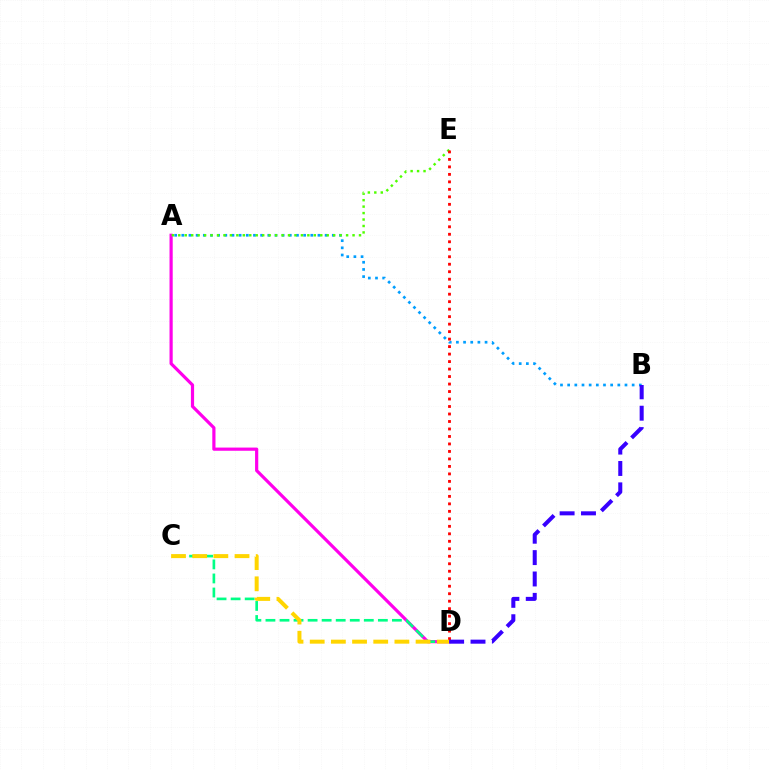{('A', 'D'): [{'color': '#ff00ed', 'line_style': 'solid', 'thickness': 2.3}], ('A', 'B'): [{'color': '#009eff', 'line_style': 'dotted', 'thickness': 1.95}], ('A', 'E'): [{'color': '#4fff00', 'line_style': 'dotted', 'thickness': 1.75}], ('D', 'E'): [{'color': '#ff0000', 'line_style': 'dotted', 'thickness': 2.03}], ('C', 'D'): [{'color': '#00ff86', 'line_style': 'dashed', 'thickness': 1.91}, {'color': '#ffd500', 'line_style': 'dashed', 'thickness': 2.88}], ('B', 'D'): [{'color': '#3700ff', 'line_style': 'dashed', 'thickness': 2.9}]}